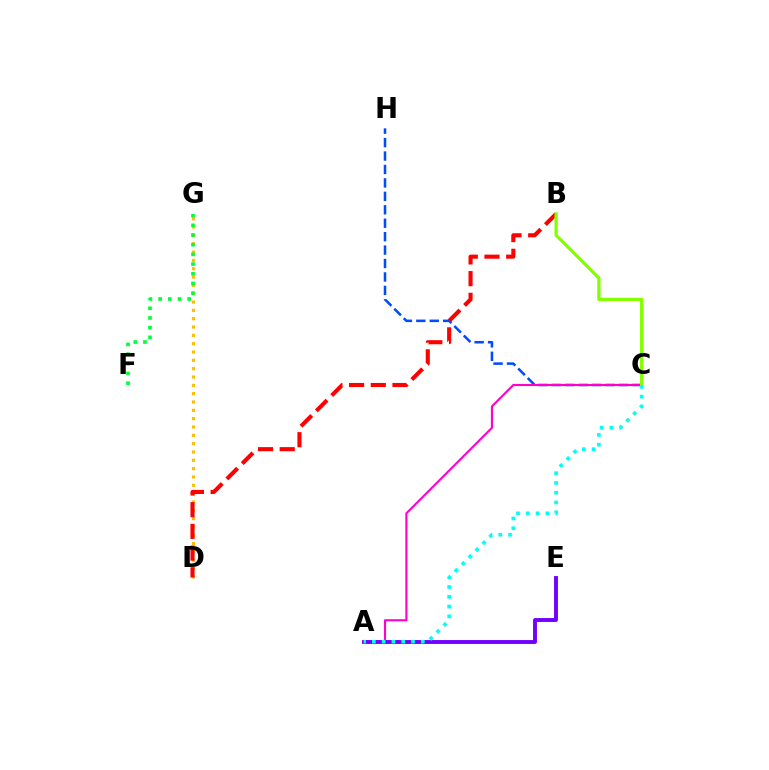{('C', 'H'): [{'color': '#004bff', 'line_style': 'dashed', 'thickness': 1.83}], ('A', 'C'): [{'color': '#ff00cf', 'line_style': 'solid', 'thickness': 1.52}, {'color': '#00fff6', 'line_style': 'dotted', 'thickness': 2.66}], ('D', 'G'): [{'color': '#ffbd00', 'line_style': 'dotted', 'thickness': 2.26}], ('B', 'D'): [{'color': '#ff0000', 'line_style': 'dashed', 'thickness': 2.95}], ('B', 'C'): [{'color': '#84ff00', 'line_style': 'solid', 'thickness': 2.34}], ('F', 'G'): [{'color': '#00ff39', 'line_style': 'dotted', 'thickness': 2.63}], ('A', 'E'): [{'color': '#7200ff', 'line_style': 'solid', 'thickness': 2.8}]}